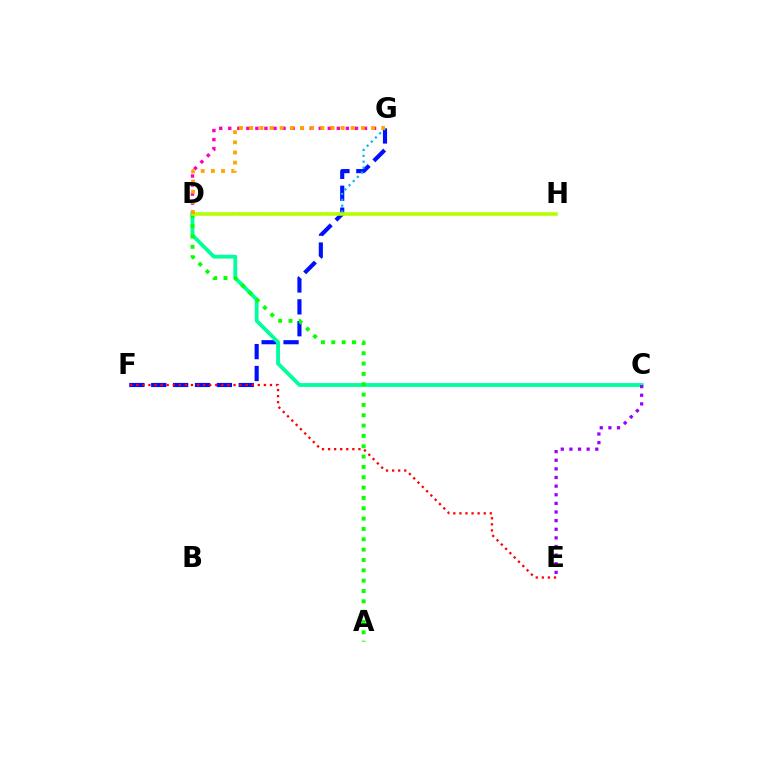{('F', 'G'): [{'color': '#0010ff', 'line_style': 'dashed', 'thickness': 2.97}], ('D', 'G'): [{'color': '#ff00bd', 'line_style': 'dotted', 'thickness': 2.46}, {'color': '#00b5ff', 'line_style': 'dotted', 'thickness': 1.6}, {'color': '#ffa500', 'line_style': 'dotted', 'thickness': 2.76}], ('C', 'D'): [{'color': '#00ff9d', 'line_style': 'solid', 'thickness': 2.75}], ('C', 'E'): [{'color': '#9b00ff', 'line_style': 'dotted', 'thickness': 2.34}], ('A', 'D'): [{'color': '#08ff00', 'line_style': 'dotted', 'thickness': 2.81}], ('E', 'F'): [{'color': '#ff0000', 'line_style': 'dotted', 'thickness': 1.65}], ('D', 'H'): [{'color': '#b3ff00', 'line_style': 'solid', 'thickness': 2.55}]}